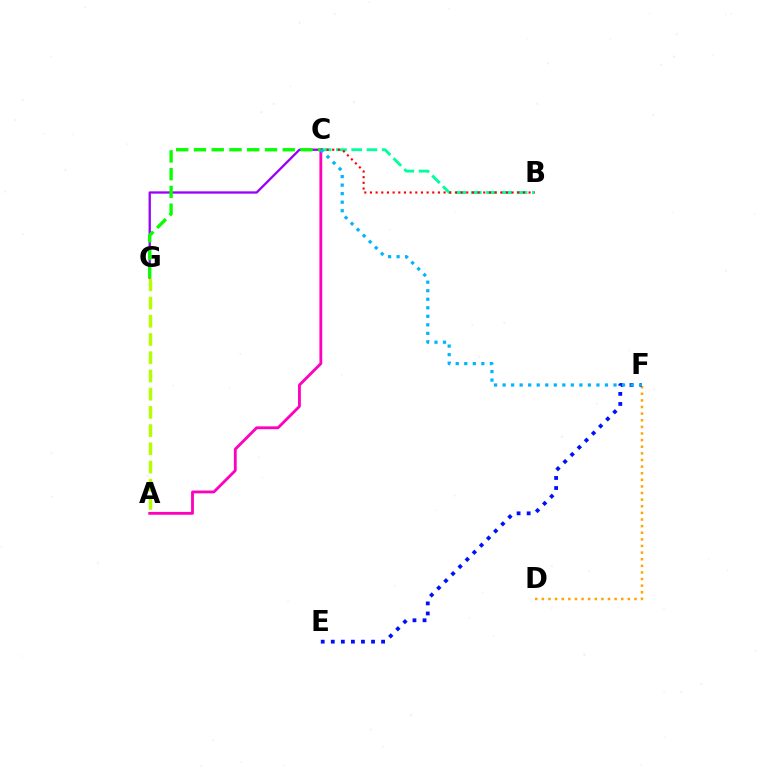{('B', 'C'): [{'color': '#00ff9d', 'line_style': 'dashed', 'thickness': 2.07}, {'color': '#ff0000', 'line_style': 'dotted', 'thickness': 1.54}], ('D', 'F'): [{'color': '#ffa500', 'line_style': 'dotted', 'thickness': 1.8}], ('E', 'F'): [{'color': '#0010ff', 'line_style': 'dotted', 'thickness': 2.73}], ('C', 'G'): [{'color': '#9b00ff', 'line_style': 'solid', 'thickness': 1.66}, {'color': '#08ff00', 'line_style': 'dashed', 'thickness': 2.41}], ('A', 'C'): [{'color': '#ff00bd', 'line_style': 'solid', 'thickness': 2.03}], ('A', 'G'): [{'color': '#b3ff00', 'line_style': 'dashed', 'thickness': 2.47}], ('C', 'F'): [{'color': '#00b5ff', 'line_style': 'dotted', 'thickness': 2.32}]}